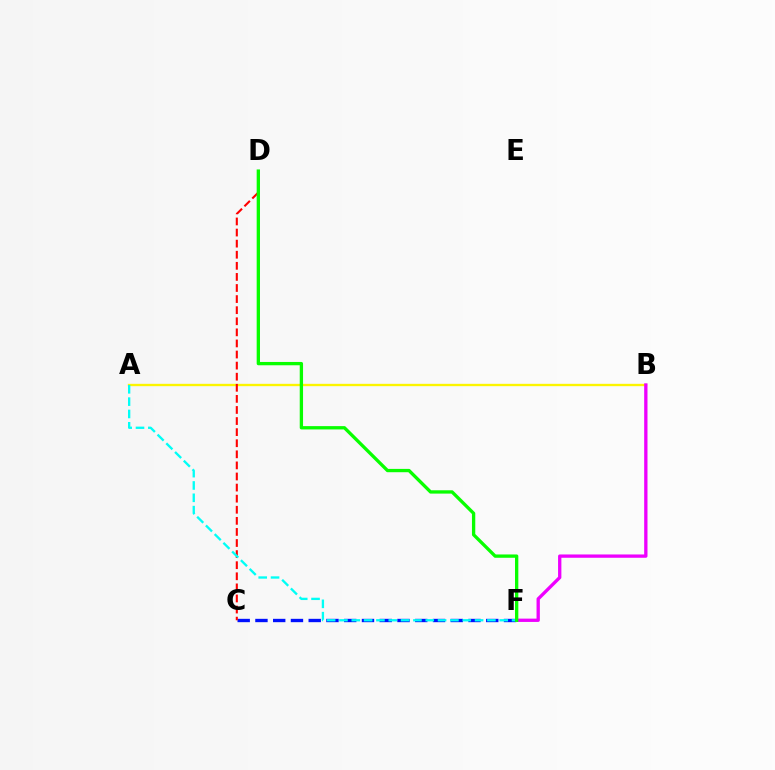{('C', 'F'): [{'color': '#0010ff', 'line_style': 'dashed', 'thickness': 2.41}], ('A', 'B'): [{'color': '#fcf500', 'line_style': 'solid', 'thickness': 1.69}], ('B', 'F'): [{'color': '#ee00ff', 'line_style': 'solid', 'thickness': 2.38}], ('C', 'D'): [{'color': '#ff0000', 'line_style': 'dashed', 'thickness': 1.51}], ('A', 'F'): [{'color': '#00fff6', 'line_style': 'dashed', 'thickness': 1.67}], ('D', 'F'): [{'color': '#08ff00', 'line_style': 'solid', 'thickness': 2.39}]}